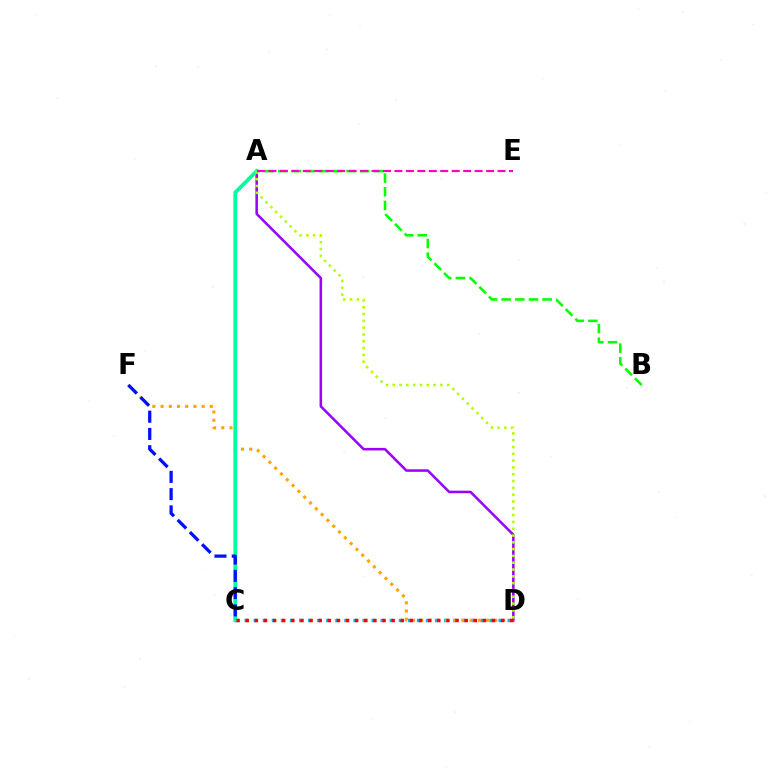{('A', 'D'): [{'color': '#9b00ff', 'line_style': 'solid', 'thickness': 1.84}, {'color': '#b3ff00', 'line_style': 'dotted', 'thickness': 1.85}], ('C', 'D'): [{'color': '#00b5ff', 'line_style': 'dotted', 'thickness': 2.46}, {'color': '#ff0000', 'line_style': 'dotted', 'thickness': 2.48}], ('A', 'B'): [{'color': '#08ff00', 'line_style': 'dashed', 'thickness': 1.86}], ('D', 'F'): [{'color': '#ffa500', 'line_style': 'dotted', 'thickness': 2.23}], ('A', 'C'): [{'color': '#00ff9d', 'line_style': 'solid', 'thickness': 2.72}], ('C', 'F'): [{'color': '#0010ff', 'line_style': 'dashed', 'thickness': 2.34}], ('A', 'E'): [{'color': '#ff00bd', 'line_style': 'dashed', 'thickness': 1.56}]}